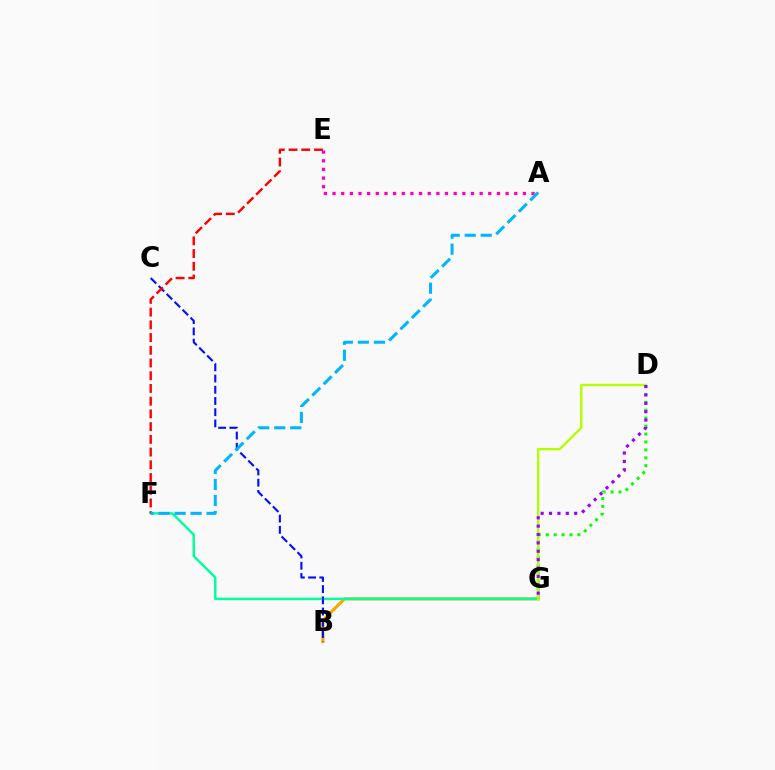{('D', 'G'): [{'color': '#08ff00', 'line_style': 'dotted', 'thickness': 2.15}, {'color': '#b3ff00', 'line_style': 'solid', 'thickness': 1.7}, {'color': '#9b00ff', 'line_style': 'dotted', 'thickness': 2.28}], ('B', 'G'): [{'color': '#ffa500', 'line_style': 'solid', 'thickness': 2.25}], ('F', 'G'): [{'color': '#00ff9d', 'line_style': 'solid', 'thickness': 1.75}], ('A', 'E'): [{'color': '#ff00bd', 'line_style': 'dotted', 'thickness': 2.35}], ('B', 'C'): [{'color': '#0010ff', 'line_style': 'dashed', 'thickness': 1.52}], ('E', 'F'): [{'color': '#ff0000', 'line_style': 'dashed', 'thickness': 1.73}], ('A', 'F'): [{'color': '#00b5ff', 'line_style': 'dashed', 'thickness': 2.17}]}